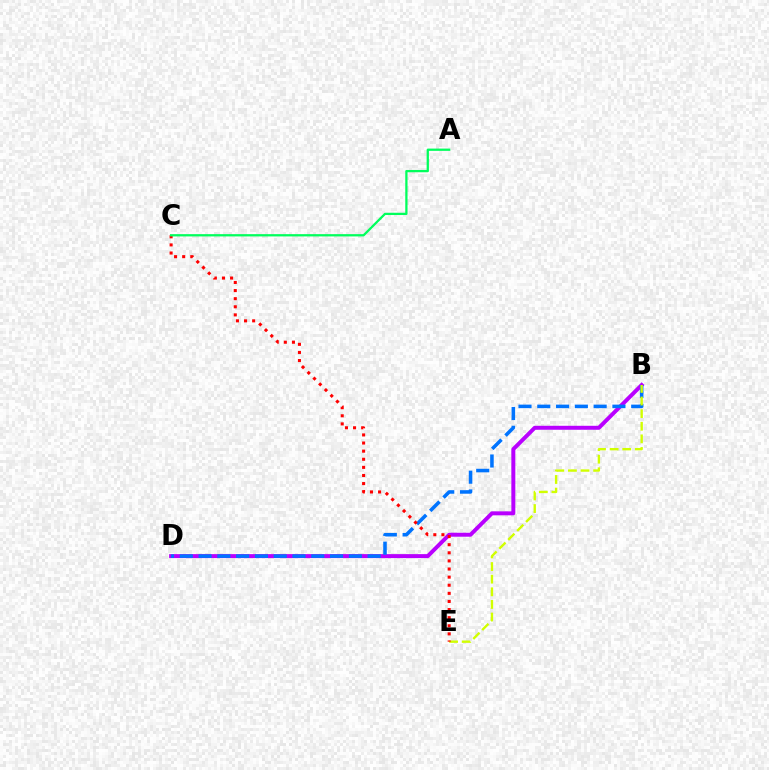{('B', 'D'): [{'color': '#b900ff', 'line_style': 'solid', 'thickness': 2.86}, {'color': '#0074ff', 'line_style': 'dashed', 'thickness': 2.55}], ('B', 'E'): [{'color': '#d1ff00', 'line_style': 'dashed', 'thickness': 1.71}], ('C', 'E'): [{'color': '#ff0000', 'line_style': 'dotted', 'thickness': 2.2}], ('A', 'C'): [{'color': '#00ff5c', 'line_style': 'solid', 'thickness': 1.64}]}